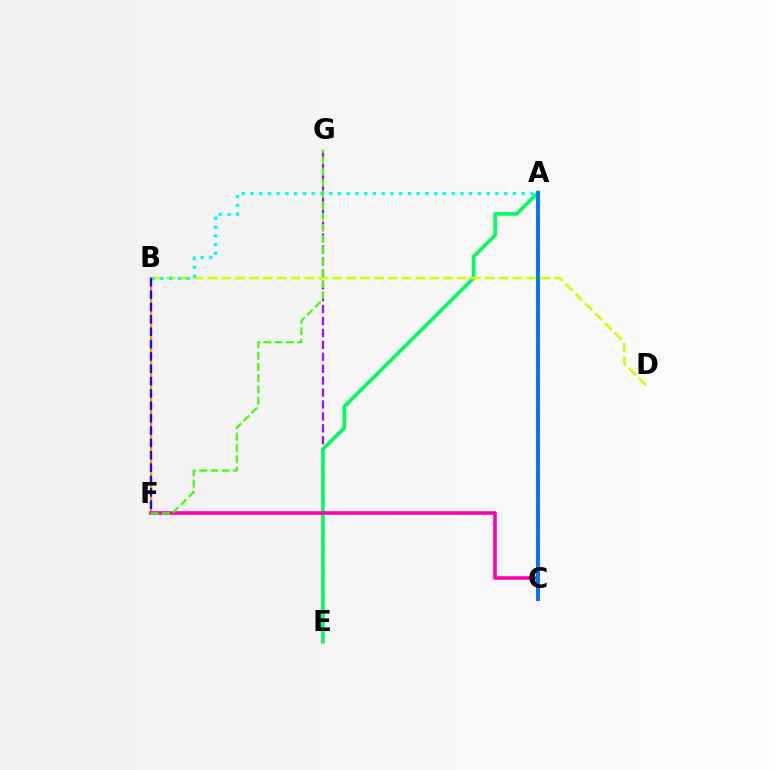{('E', 'G'): [{'color': '#b900ff', 'line_style': 'dashed', 'thickness': 1.62}], ('A', 'E'): [{'color': '#00ff5c', 'line_style': 'solid', 'thickness': 2.64}], ('B', 'F'): [{'color': '#ff9400', 'line_style': 'solid', 'thickness': 1.57}, {'color': '#2500ff', 'line_style': 'dashed', 'thickness': 1.68}], ('B', 'D'): [{'color': '#d1ff00', 'line_style': 'dashed', 'thickness': 1.88}], ('A', 'B'): [{'color': '#00fff6', 'line_style': 'dotted', 'thickness': 2.38}], ('C', 'F'): [{'color': '#ff00ac', 'line_style': 'solid', 'thickness': 2.58}], ('A', 'C'): [{'color': '#ff0000', 'line_style': 'dotted', 'thickness': 2.9}, {'color': '#0074ff', 'line_style': 'solid', 'thickness': 2.81}], ('F', 'G'): [{'color': '#3dff00', 'line_style': 'dashed', 'thickness': 1.53}]}